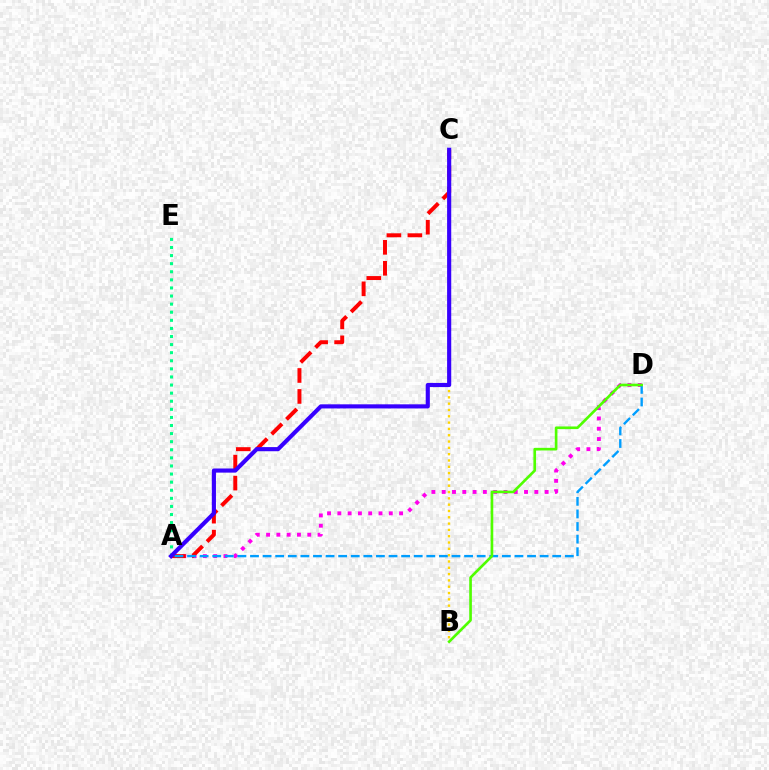{('A', 'D'): [{'color': '#ff00ed', 'line_style': 'dotted', 'thickness': 2.8}, {'color': '#009eff', 'line_style': 'dashed', 'thickness': 1.71}], ('A', 'E'): [{'color': '#00ff86', 'line_style': 'dotted', 'thickness': 2.2}], ('A', 'C'): [{'color': '#ff0000', 'line_style': 'dashed', 'thickness': 2.85}, {'color': '#3700ff', 'line_style': 'solid', 'thickness': 2.97}], ('B', 'C'): [{'color': '#ffd500', 'line_style': 'dotted', 'thickness': 1.71}], ('B', 'D'): [{'color': '#4fff00', 'line_style': 'solid', 'thickness': 1.91}]}